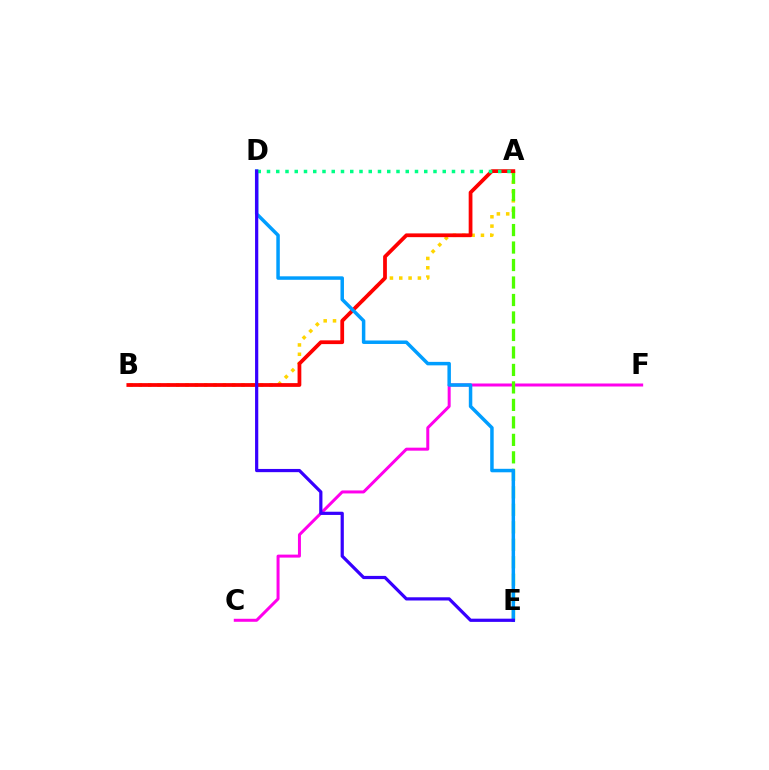{('A', 'B'): [{'color': '#ffd500', 'line_style': 'dotted', 'thickness': 2.53}, {'color': '#ff0000', 'line_style': 'solid', 'thickness': 2.7}], ('C', 'F'): [{'color': '#ff00ed', 'line_style': 'solid', 'thickness': 2.16}], ('A', 'E'): [{'color': '#4fff00', 'line_style': 'dashed', 'thickness': 2.38}], ('D', 'E'): [{'color': '#009eff', 'line_style': 'solid', 'thickness': 2.51}, {'color': '#3700ff', 'line_style': 'solid', 'thickness': 2.31}], ('A', 'D'): [{'color': '#00ff86', 'line_style': 'dotted', 'thickness': 2.51}]}